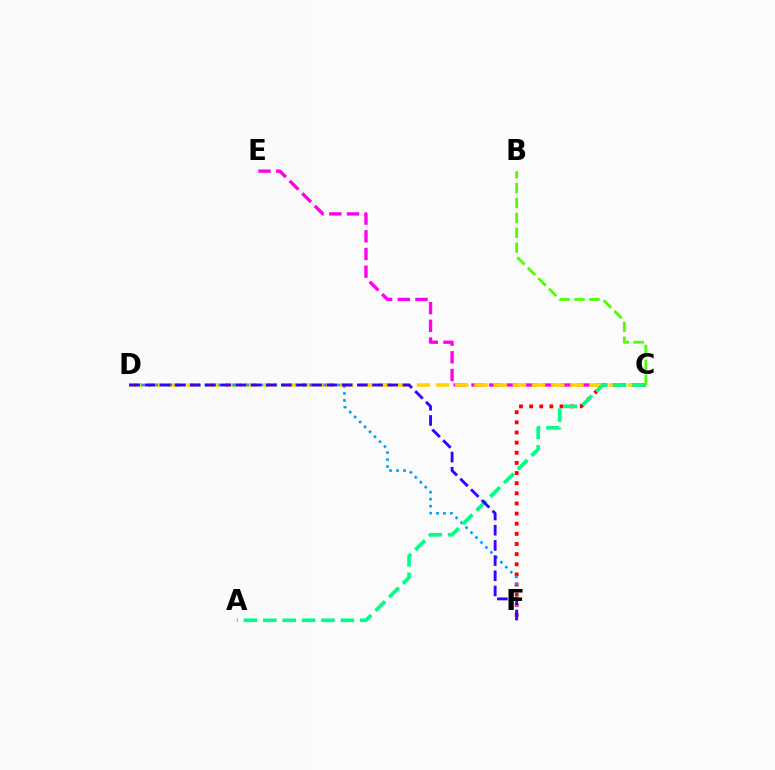{('C', 'F'): [{'color': '#ff0000', 'line_style': 'dotted', 'thickness': 2.75}], ('C', 'E'): [{'color': '#ff00ed', 'line_style': 'dashed', 'thickness': 2.4}], ('C', 'D'): [{'color': '#ffd500', 'line_style': 'dashed', 'thickness': 2.61}], ('D', 'F'): [{'color': '#009eff', 'line_style': 'dotted', 'thickness': 1.9}, {'color': '#3700ff', 'line_style': 'dashed', 'thickness': 2.06}], ('A', 'C'): [{'color': '#00ff86', 'line_style': 'dashed', 'thickness': 2.63}], ('B', 'C'): [{'color': '#4fff00', 'line_style': 'dashed', 'thickness': 2.02}]}